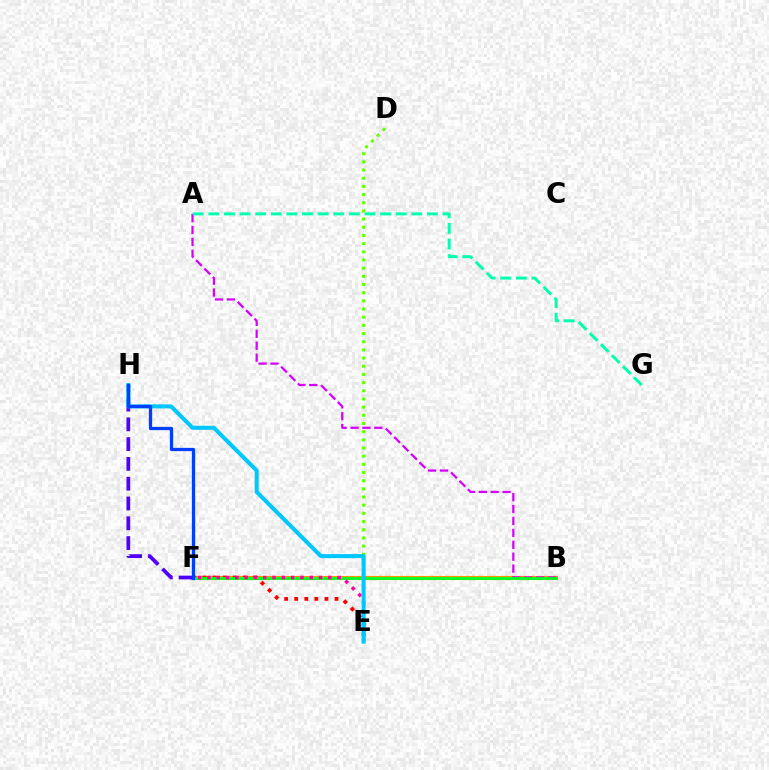{('B', 'F'): [{'color': '#ff8800', 'line_style': 'solid', 'thickness': 2.95}, {'color': '#eeff00', 'line_style': 'solid', 'thickness': 1.56}, {'color': '#00ff27', 'line_style': 'solid', 'thickness': 2.01}], ('D', 'E'): [{'color': '#66ff00', 'line_style': 'dotted', 'thickness': 2.22}], ('E', 'F'): [{'color': '#ff0000', 'line_style': 'dotted', 'thickness': 2.73}, {'color': '#ff00a0', 'line_style': 'dotted', 'thickness': 2.53}], ('A', 'B'): [{'color': '#d600ff', 'line_style': 'dashed', 'thickness': 1.62}], ('F', 'H'): [{'color': '#4f00ff', 'line_style': 'dashed', 'thickness': 2.69}, {'color': '#003fff', 'line_style': 'solid', 'thickness': 2.36}], ('E', 'H'): [{'color': '#00c7ff', 'line_style': 'solid', 'thickness': 2.9}], ('A', 'G'): [{'color': '#00ffaf', 'line_style': 'dashed', 'thickness': 2.12}]}